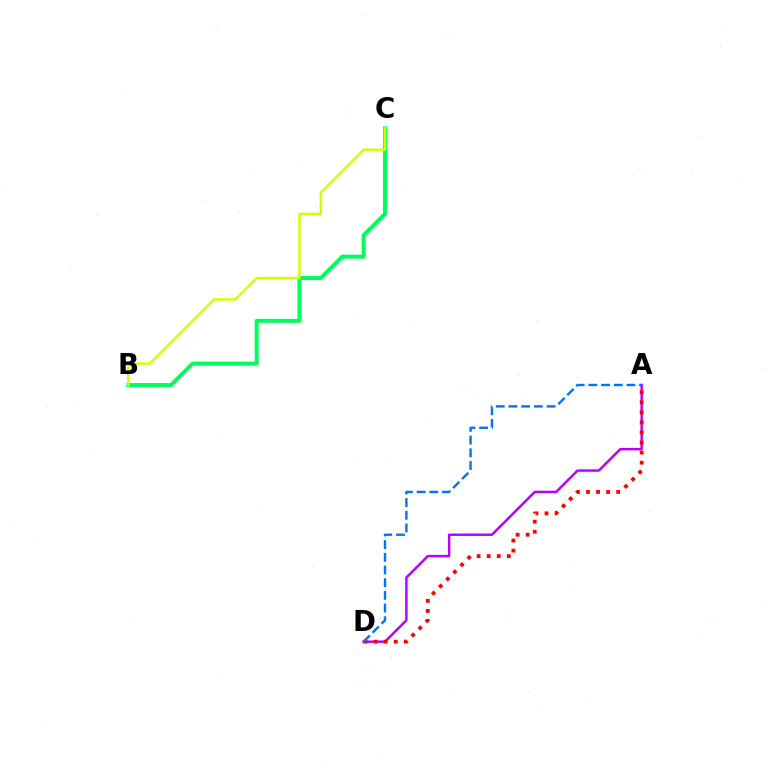{('B', 'C'): [{'color': '#00ff5c', 'line_style': 'solid', 'thickness': 2.86}, {'color': '#d1ff00', 'line_style': 'solid', 'thickness': 1.76}], ('A', 'D'): [{'color': '#b900ff', 'line_style': 'solid', 'thickness': 1.78}, {'color': '#ff0000', 'line_style': 'dotted', 'thickness': 2.73}, {'color': '#0074ff', 'line_style': 'dashed', 'thickness': 1.72}]}